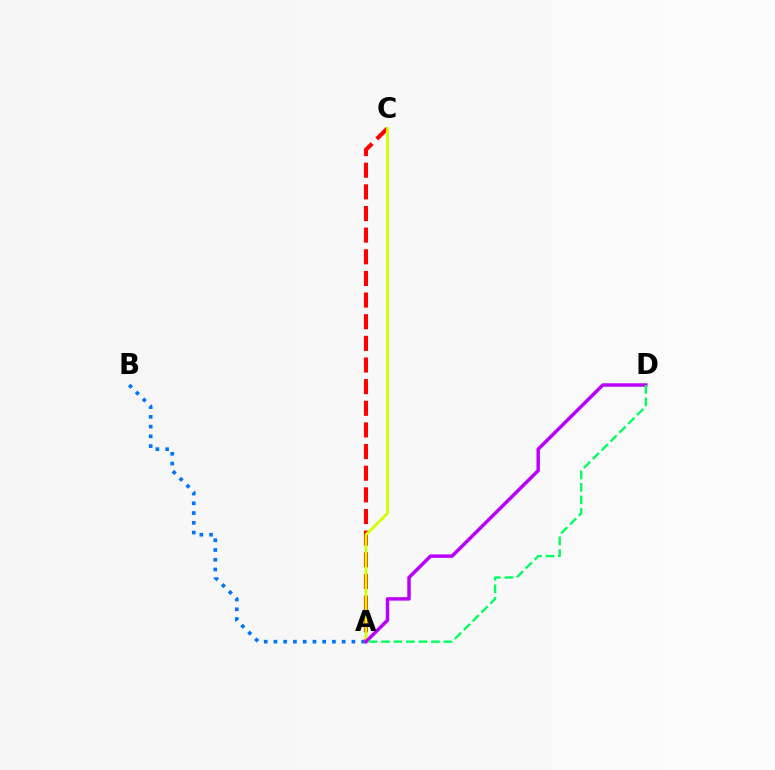{('A', 'B'): [{'color': '#0074ff', 'line_style': 'dotted', 'thickness': 2.65}], ('A', 'C'): [{'color': '#ff0000', 'line_style': 'dashed', 'thickness': 2.94}, {'color': '#d1ff00', 'line_style': 'solid', 'thickness': 2.01}], ('A', 'D'): [{'color': '#b900ff', 'line_style': 'solid', 'thickness': 2.5}, {'color': '#00ff5c', 'line_style': 'dashed', 'thickness': 1.7}]}